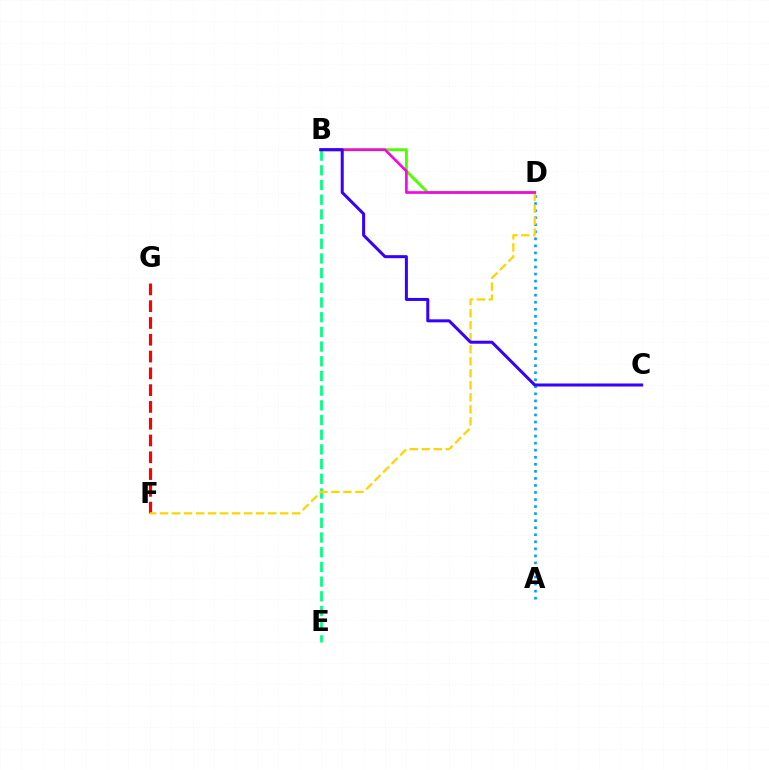{('B', 'E'): [{'color': '#00ff86', 'line_style': 'dashed', 'thickness': 2.0}], ('A', 'D'): [{'color': '#009eff', 'line_style': 'dotted', 'thickness': 1.91}], ('B', 'D'): [{'color': '#4fff00', 'line_style': 'solid', 'thickness': 2.13}, {'color': '#ff00ed', 'line_style': 'solid', 'thickness': 1.91}], ('F', 'G'): [{'color': '#ff0000', 'line_style': 'dashed', 'thickness': 2.28}], ('D', 'F'): [{'color': '#ffd500', 'line_style': 'dashed', 'thickness': 1.63}], ('B', 'C'): [{'color': '#3700ff', 'line_style': 'solid', 'thickness': 2.17}]}